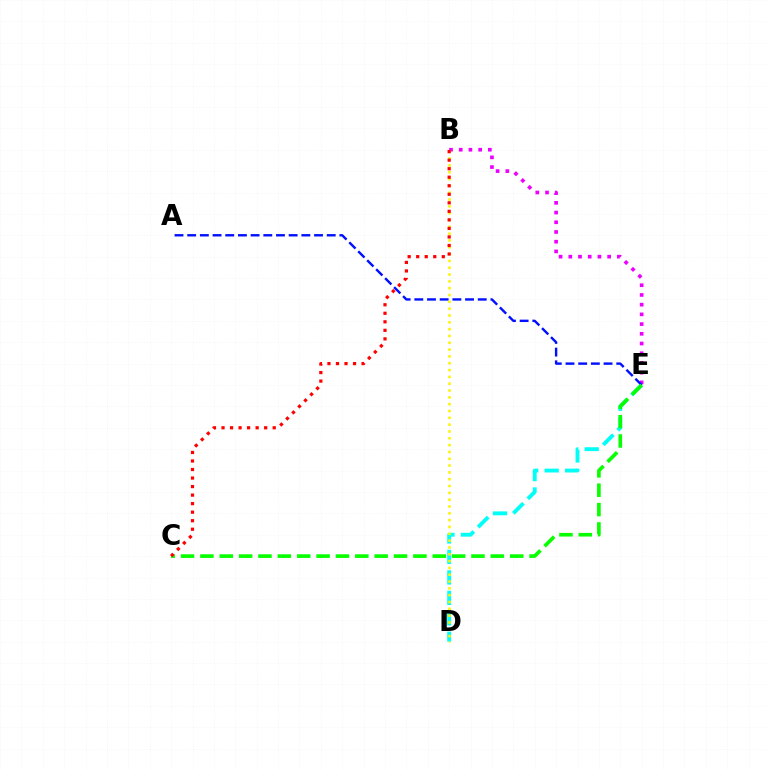{('B', 'E'): [{'color': '#ee00ff', 'line_style': 'dotted', 'thickness': 2.64}], ('D', 'E'): [{'color': '#00fff6', 'line_style': 'dashed', 'thickness': 2.78}], ('A', 'E'): [{'color': '#0010ff', 'line_style': 'dashed', 'thickness': 1.72}], ('B', 'D'): [{'color': '#fcf500', 'line_style': 'dotted', 'thickness': 1.85}], ('C', 'E'): [{'color': '#08ff00', 'line_style': 'dashed', 'thickness': 2.63}], ('B', 'C'): [{'color': '#ff0000', 'line_style': 'dotted', 'thickness': 2.32}]}